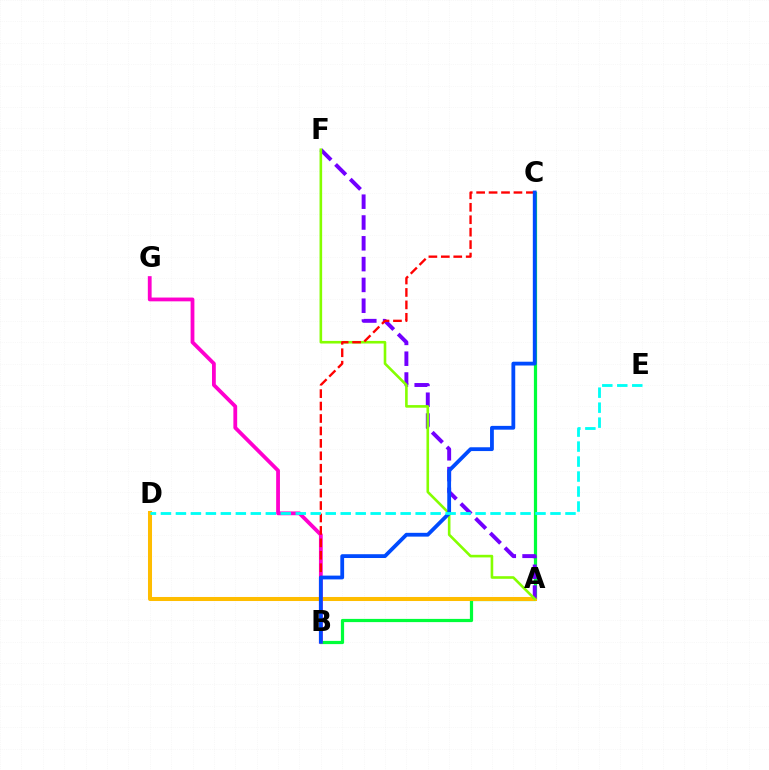{('B', 'C'): [{'color': '#00ff39', 'line_style': 'solid', 'thickness': 2.31}, {'color': '#ff0000', 'line_style': 'dashed', 'thickness': 1.69}, {'color': '#004bff', 'line_style': 'solid', 'thickness': 2.74}], ('A', 'D'): [{'color': '#ffbd00', 'line_style': 'solid', 'thickness': 2.9}], ('A', 'F'): [{'color': '#7200ff', 'line_style': 'dashed', 'thickness': 2.83}, {'color': '#84ff00', 'line_style': 'solid', 'thickness': 1.88}], ('B', 'G'): [{'color': '#ff00cf', 'line_style': 'solid', 'thickness': 2.73}], ('D', 'E'): [{'color': '#00fff6', 'line_style': 'dashed', 'thickness': 2.04}]}